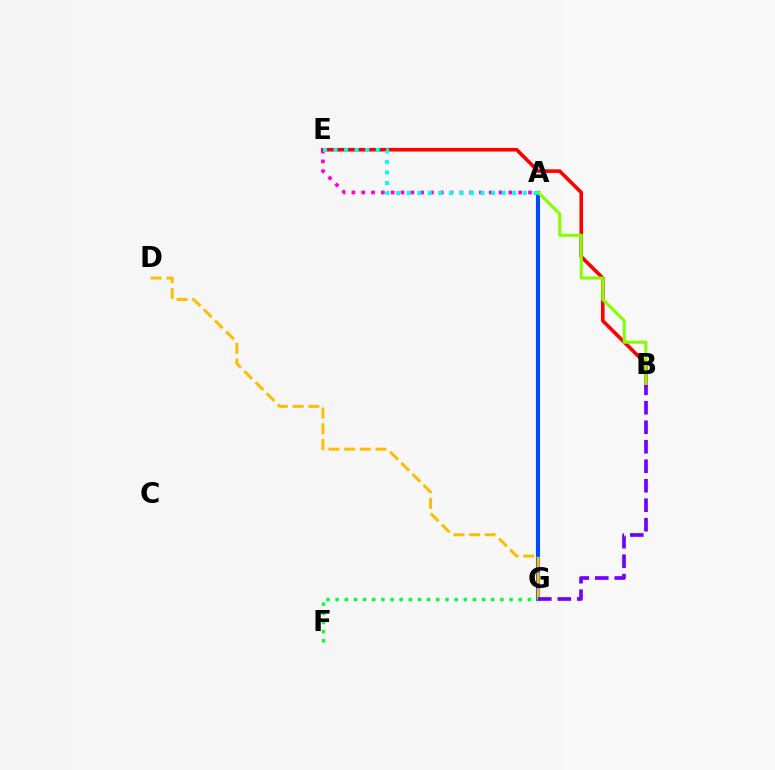{('A', 'E'): [{'color': '#ff00cf', 'line_style': 'dotted', 'thickness': 2.67}, {'color': '#00fff6', 'line_style': 'dotted', 'thickness': 2.87}], ('A', 'G'): [{'color': '#004bff', 'line_style': 'solid', 'thickness': 2.93}], ('D', 'G'): [{'color': '#ffbd00', 'line_style': 'dashed', 'thickness': 2.13}], ('B', 'E'): [{'color': '#ff0000', 'line_style': 'solid', 'thickness': 2.59}], ('A', 'B'): [{'color': '#84ff00', 'line_style': 'solid', 'thickness': 2.21}], ('F', 'G'): [{'color': '#00ff39', 'line_style': 'dotted', 'thickness': 2.49}], ('B', 'G'): [{'color': '#7200ff', 'line_style': 'dashed', 'thickness': 2.65}]}